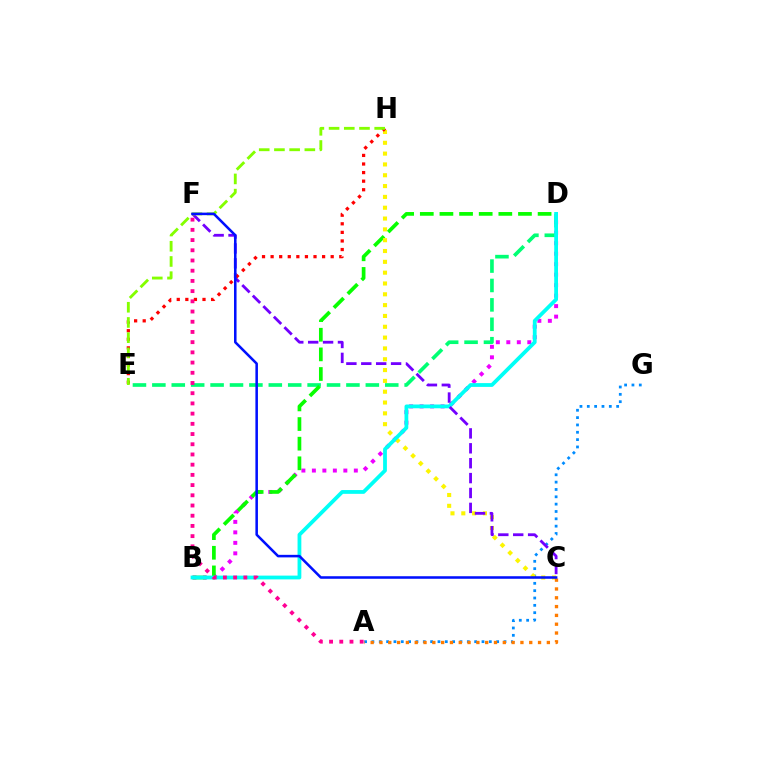{('B', 'D'): [{'color': '#ee00ff', 'line_style': 'dotted', 'thickness': 2.85}, {'color': '#08ff00', 'line_style': 'dashed', 'thickness': 2.67}, {'color': '#00fff6', 'line_style': 'solid', 'thickness': 2.72}], ('A', 'G'): [{'color': '#008cff', 'line_style': 'dotted', 'thickness': 1.99}], ('D', 'E'): [{'color': '#00ff74', 'line_style': 'dashed', 'thickness': 2.64}], ('C', 'H'): [{'color': '#fcf500', 'line_style': 'dotted', 'thickness': 2.94}], ('A', 'C'): [{'color': '#ff7c00', 'line_style': 'dotted', 'thickness': 2.39}], ('C', 'F'): [{'color': '#7200ff', 'line_style': 'dashed', 'thickness': 2.02}, {'color': '#0010ff', 'line_style': 'solid', 'thickness': 1.83}], ('E', 'H'): [{'color': '#ff0000', 'line_style': 'dotted', 'thickness': 2.33}, {'color': '#84ff00', 'line_style': 'dashed', 'thickness': 2.07}], ('A', 'F'): [{'color': '#ff0094', 'line_style': 'dotted', 'thickness': 2.77}]}